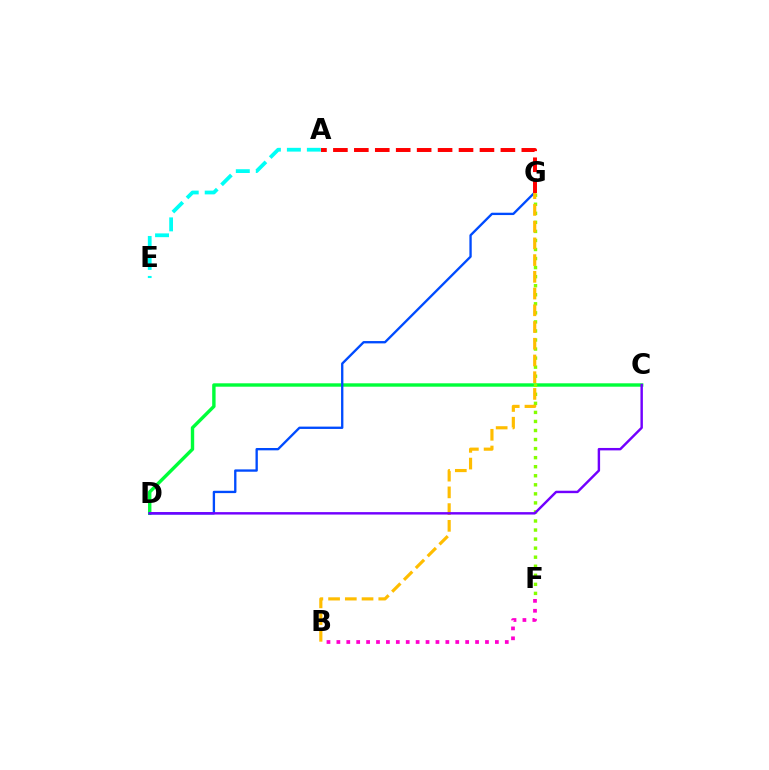{('C', 'D'): [{'color': '#00ff39', 'line_style': 'solid', 'thickness': 2.45}, {'color': '#7200ff', 'line_style': 'solid', 'thickness': 1.75}], ('A', 'E'): [{'color': '#00fff6', 'line_style': 'dashed', 'thickness': 2.71}], ('F', 'G'): [{'color': '#84ff00', 'line_style': 'dotted', 'thickness': 2.46}], ('B', 'F'): [{'color': '#ff00cf', 'line_style': 'dotted', 'thickness': 2.69}], ('D', 'G'): [{'color': '#004bff', 'line_style': 'solid', 'thickness': 1.68}], ('B', 'G'): [{'color': '#ffbd00', 'line_style': 'dashed', 'thickness': 2.27}], ('A', 'G'): [{'color': '#ff0000', 'line_style': 'dashed', 'thickness': 2.84}]}